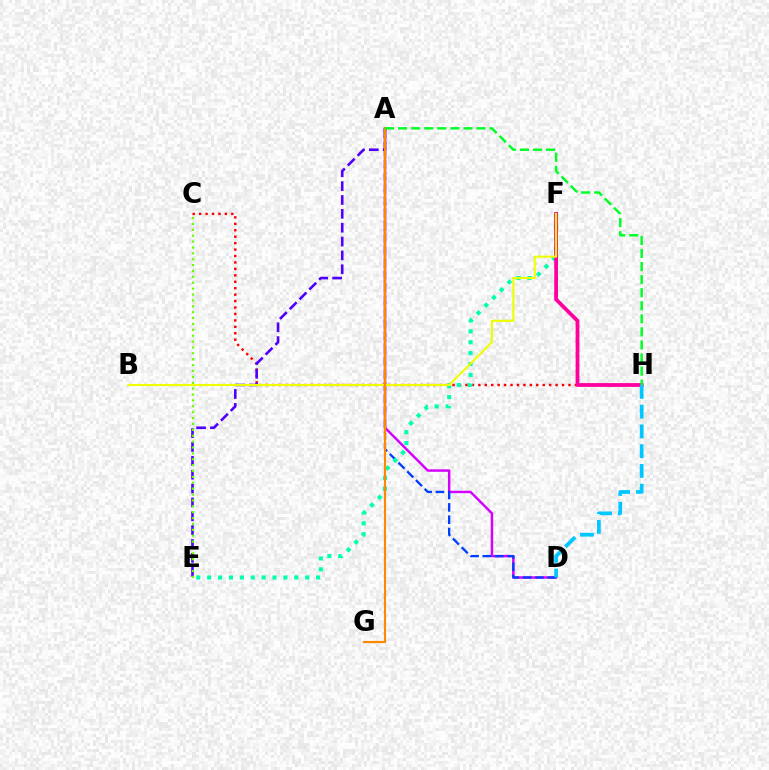{('A', 'D'): [{'color': '#d600ff', 'line_style': 'solid', 'thickness': 1.77}, {'color': '#003fff', 'line_style': 'dashed', 'thickness': 1.67}], ('C', 'H'): [{'color': '#ff0000', 'line_style': 'dotted', 'thickness': 1.75}], ('E', 'F'): [{'color': '#00ffaf', 'line_style': 'dotted', 'thickness': 2.96}], ('F', 'H'): [{'color': '#ff00a0', 'line_style': 'solid', 'thickness': 2.74}], ('D', 'H'): [{'color': '#00c7ff', 'line_style': 'dashed', 'thickness': 2.68}], ('A', 'E'): [{'color': '#4f00ff', 'line_style': 'dashed', 'thickness': 1.88}], ('B', 'F'): [{'color': '#eeff00', 'line_style': 'solid', 'thickness': 1.51}], ('A', 'G'): [{'color': '#ff8800', 'line_style': 'solid', 'thickness': 1.54}], ('A', 'H'): [{'color': '#00ff27', 'line_style': 'dashed', 'thickness': 1.77}], ('C', 'E'): [{'color': '#66ff00', 'line_style': 'dotted', 'thickness': 1.6}]}